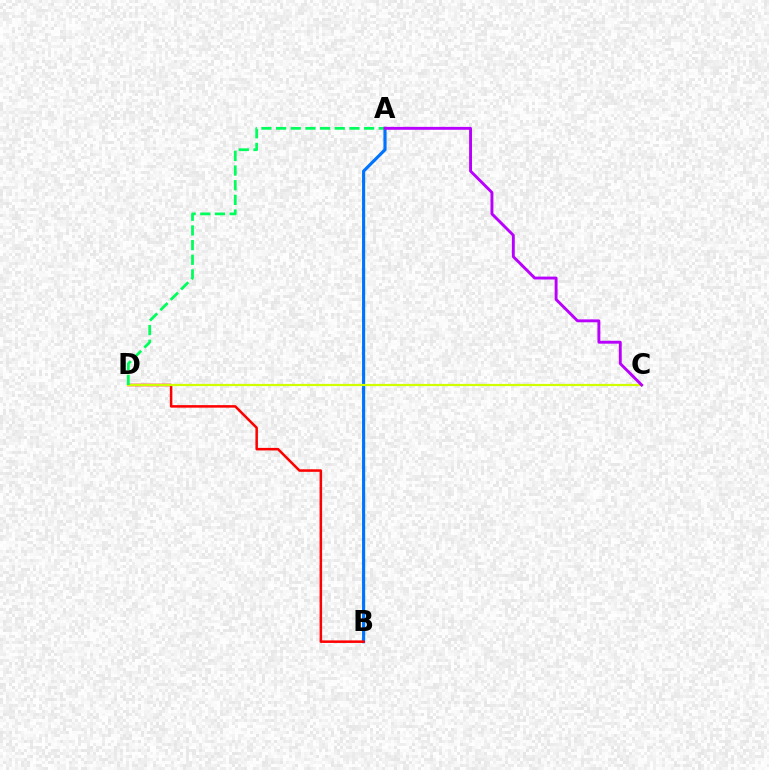{('A', 'B'): [{'color': '#0074ff', 'line_style': 'solid', 'thickness': 2.26}], ('B', 'D'): [{'color': '#ff0000', 'line_style': 'solid', 'thickness': 1.82}], ('C', 'D'): [{'color': '#d1ff00', 'line_style': 'solid', 'thickness': 1.58}], ('A', 'D'): [{'color': '#00ff5c', 'line_style': 'dashed', 'thickness': 1.99}], ('A', 'C'): [{'color': '#b900ff', 'line_style': 'solid', 'thickness': 2.09}]}